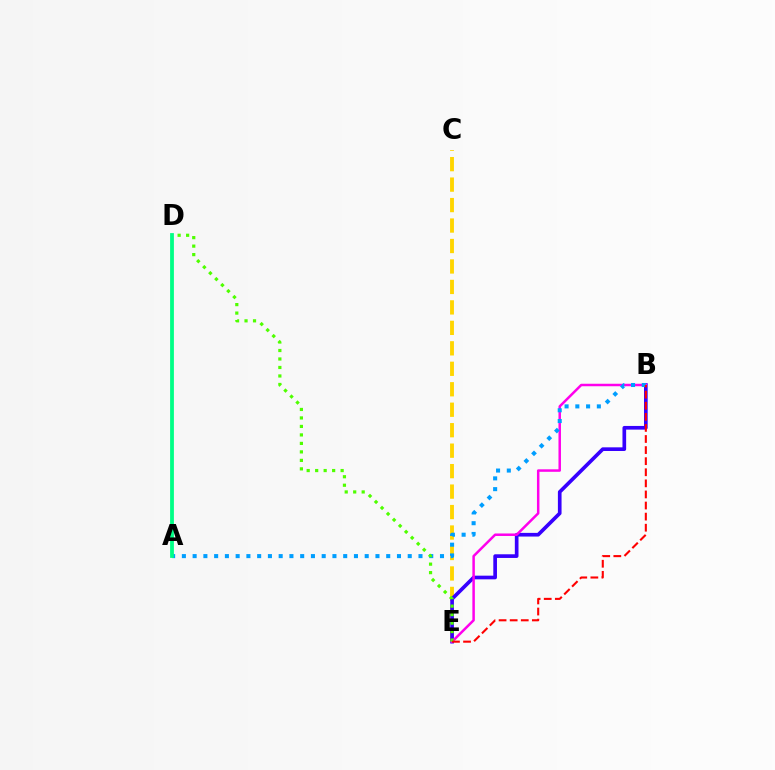{('C', 'E'): [{'color': '#ffd500', 'line_style': 'dashed', 'thickness': 2.78}], ('B', 'E'): [{'color': '#3700ff', 'line_style': 'solid', 'thickness': 2.64}, {'color': '#ff00ed', 'line_style': 'solid', 'thickness': 1.8}, {'color': '#ff0000', 'line_style': 'dashed', 'thickness': 1.51}], ('A', 'B'): [{'color': '#009eff', 'line_style': 'dotted', 'thickness': 2.92}], ('D', 'E'): [{'color': '#4fff00', 'line_style': 'dotted', 'thickness': 2.31}], ('A', 'D'): [{'color': '#00ff86', 'line_style': 'solid', 'thickness': 2.73}]}